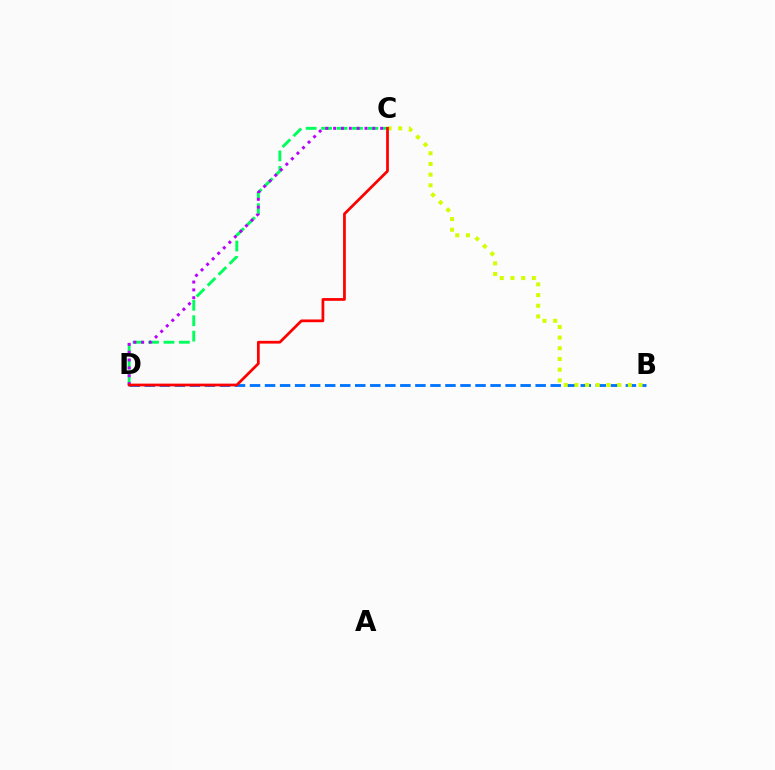{('B', 'D'): [{'color': '#0074ff', 'line_style': 'dashed', 'thickness': 2.04}], ('C', 'D'): [{'color': '#00ff5c', 'line_style': 'dashed', 'thickness': 2.1}, {'color': '#b900ff', 'line_style': 'dotted', 'thickness': 2.13}, {'color': '#ff0000', 'line_style': 'solid', 'thickness': 1.98}], ('B', 'C'): [{'color': '#d1ff00', 'line_style': 'dotted', 'thickness': 2.9}]}